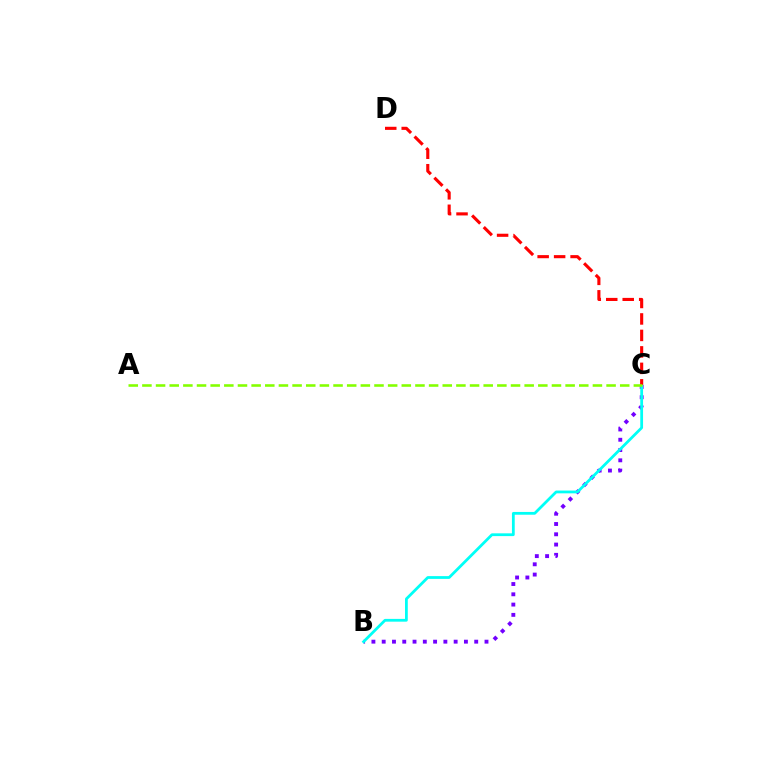{('B', 'C'): [{'color': '#7200ff', 'line_style': 'dotted', 'thickness': 2.79}, {'color': '#00fff6', 'line_style': 'solid', 'thickness': 2.0}], ('C', 'D'): [{'color': '#ff0000', 'line_style': 'dashed', 'thickness': 2.24}], ('A', 'C'): [{'color': '#84ff00', 'line_style': 'dashed', 'thickness': 1.85}]}